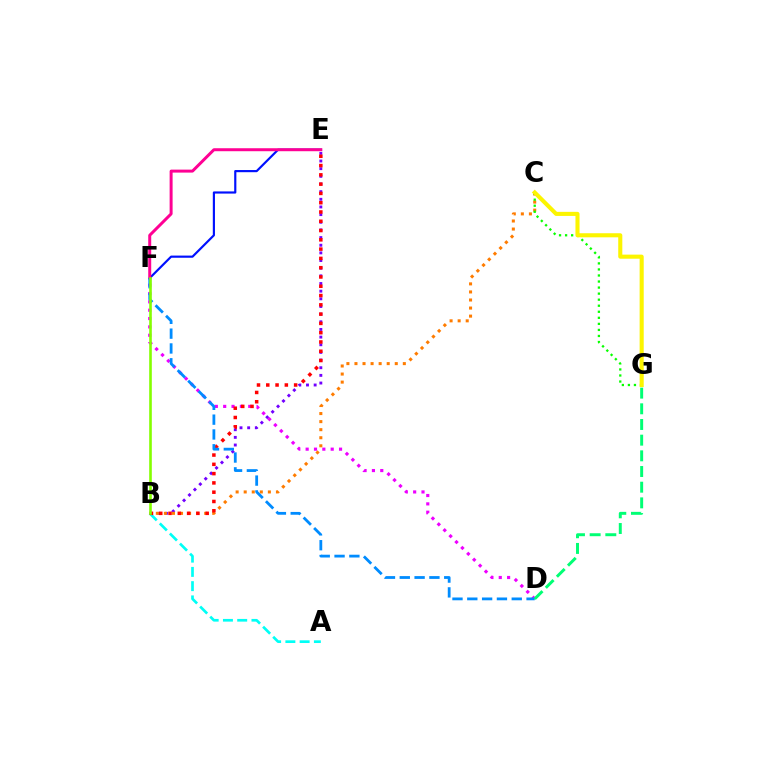{('A', 'B'): [{'color': '#00fff6', 'line_style': 'dashed', 'thickness': 1.94}], ('B', 'E'): [{'color': '#7200ff', 'line_style': 'dotted', 'thickness': 2.08}, {'color': '#ff0000', 'line_style': 'dotted', 'thickness': 2.52}], ('E', 'F'): [{'color': '#0010ff', 'line_style': 'solid', 'thickness': 1.56}, {'color': '#ff0094', 'line_style': 'solid', 'thickness': 2.15}], ('B', 'C'): [{'color': '#ff7c00', 'line_style': 'dotted', 'thickness': 2.19}], ('C', 'G'): [{'color': '#08ff00', 'line_style': 'dotted', 'thickness': 1.64}, {'color': '#fcf500', 'line_style': 'solid', 'thickness': 2.94}], ('D', 'F'): [{'color': '#ee00ff', 'line_style': 'dotted', 'thickness': 2.27}, {'color': '#008cff', 'line_style': 'dashed', 'thickness': 2.01}], ('B', 'F'): [{'color': '#84ff00', 'line_style': 'solid', 'thickness': 1.88}], ('D', 'G'): [{'color': '#00ff74', 'line_style': 'dashed', 'thickness': 2.13}]}